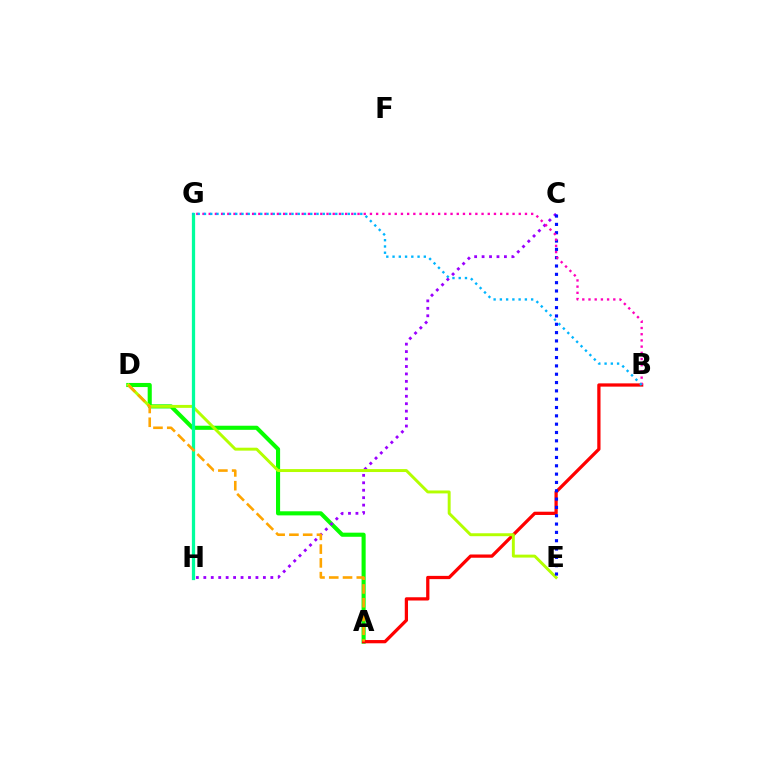{('A', 'D'): [{'color': '#08ff00', 'line_style': 'solid', 'thickness': 2.95}, {'color': '#ffa500', 'line_style': 'dashed', 'thickness': 1.87}], ('C', 'H'): [{'color': '#9b00ff', 'line_style': 'dotted', 'thickness': 2.02}], ('A', 'B'): [{'color': '#ff0000', 'line_style': 'solid', 'thickness': 2.34}], ('D', 'E'): [{'color': '#b3ff00', 'line_style': 'solid', 'thickness': 2.11}], ('C', 'E'): [{'color': '#0010ff', 'line_style': 'dotted', 'thickness': 2.26}], ('G', 'H'): [{'color': '#00ff9d', 'line_style': 'solid', 'thickness': 2.35}], ('B', 'G'): [{'color': '#ff00bd', 'line_style': 'dotted', 'thickness': 1.68}, {'color': '#00b5ff', 'line_style': 'dotted', 'thickness': 1.7}]}